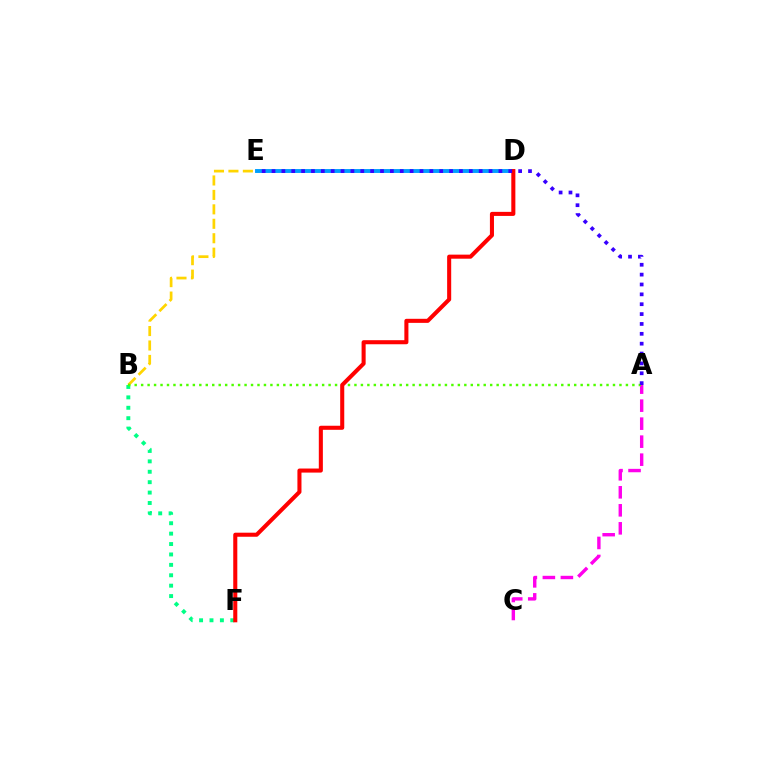{('A', 'C'): [{'color': '#ff00ed', 'line_style': 'dashed', 'thickness': 2.45}], ('D', 'E'): [{'color': '#009eff', 'line_style': 'solid', 'thickness': 2.81}], ('B', 'E'): [{'color': '#ffd500', 'line_style': 'dashed', 'thickness': 1.96}], ('B', 'F'): [{'color': '#00ff86', 'line_style': 'dotted', 'thickness': 2.83}], ('A', 'B'): [{'color': '#4fff00', 'line_style': 'dotted', 'thickness': 1.76}], ('D', 'F'): [{'color': '#ff0000', 'line_style': 'solid', 'thickness': 2.92}], ('A', 'E'): [{'color': '#3700ff', 'line_style': 'dotted', 'thickness': 2.68}]}